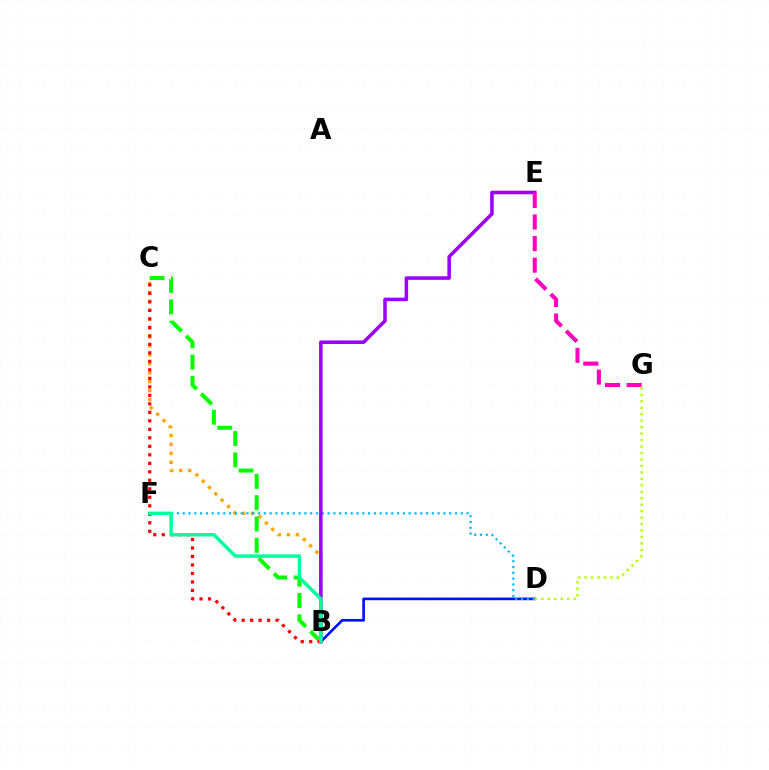{('B', 'D'): [{'color': '#0010ff', 'line_style': 'solid', 'thickness': 1.92}], ('B', 'C'): [{'color': '#ffa500', 'line_style': 'dotted', 'thickness': 2.43}, {'color': '#08ff00', 'line_style': 'dashed', 'thickness': 2.9}, {'color': '#ff0000', 'line_style': 'dotted', 'thickness': 2.31}], ('D', 'F'): [{'color': '#00b5ff', 'line_style': 'dotted', 'thickness': 1.57}], ('B', 'E'): [{'color': '#9b00ff', 'line_style': 'solid', 'thickness': 2.56}], ('D', 'G'): [{'color': '#b3ff00', 'line_style': 'dotted', 'thickness': 1.76}], ('E', 'G'): [{'color': '#ff00bd', 'line_style': 'dashed', 'thickness': 2.93}], ('B', 'F'): [{'color': '#00ff9d', 'line_style': 'solid', 'thickness': 2.49}]}